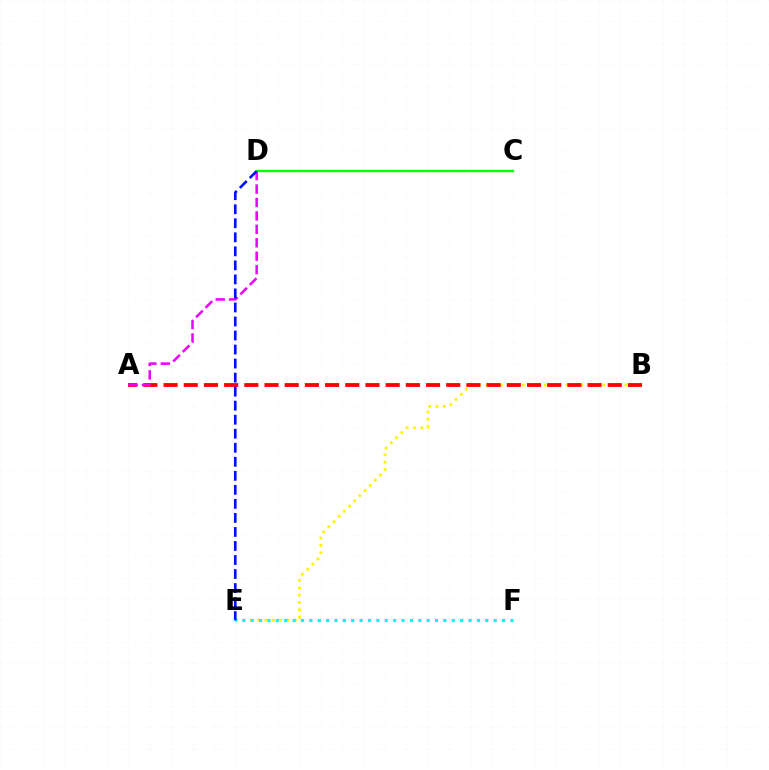{('B', 'E'): [{'color': '#fcf500', 'line_style': 'dotted', 'thickness': 1.99}], ('A', 'B'): [{'color': '#ff0000', 'line_style': 'dashed', 'thickness': 2.74}], ('A', 'D'): [{'color': '#ee00ff', 'line_style': 'dashed', 'thickness': 1.82}], ('C', 'D'): [{'color': '#08ff00', 'line_style': 'solid', 'thickness': 1.7}], ('E', 'F'): [{'color': '#00fff6', 'line_style': 'dotted', 'thickness': 2.28}], ('D', 'E'): [{'color': '#0010ff', 'line_style': 'dashed', 'thickness': 1.91}]}